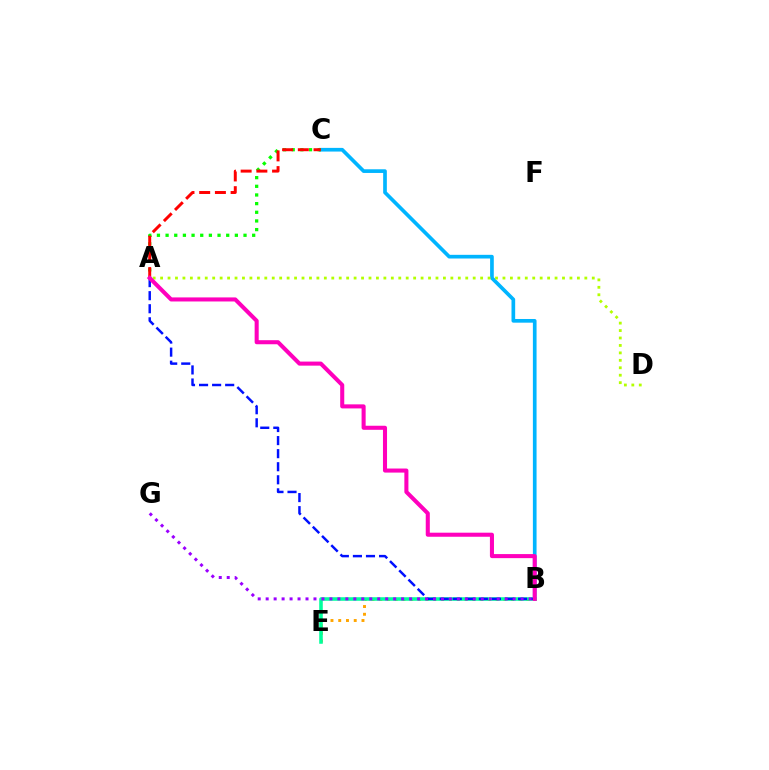{('B', 'C'): [{'color': '#00b5ff', 'line_style': 'solid', 'thickness': 2.65}], ('B', 'E'): [{'color': '#ffa500', 'line_style': 'dotted', 'thickness': 2.11}, {'color': '#00ff9d', 'line_style': 'solid', 'thickness': 2.56}], ('A', 'B'): [{'color': '#0010ff', 'line_style': 'dashed', 'thickness': 1.77}, {'color': '#ff00bd', 'line_style': 'solid', 'thickness': 2.92}], ('A', 'C'): [{'color': '#08ff00', 'line_style': 'dotted', 'thickness': 2.35}, {'color': '#ff0000', 'line_style': 'dashed', 'thickness': 2.13}], ('B', 'G'): [{'color': '#9b00ff', 'line_style': 'dotted', 'thickness': 2.16}], ('A', 'D'): [{'color': '#b3ff00', 'line_style': 'dotted', 'thickness': 2.02}]}